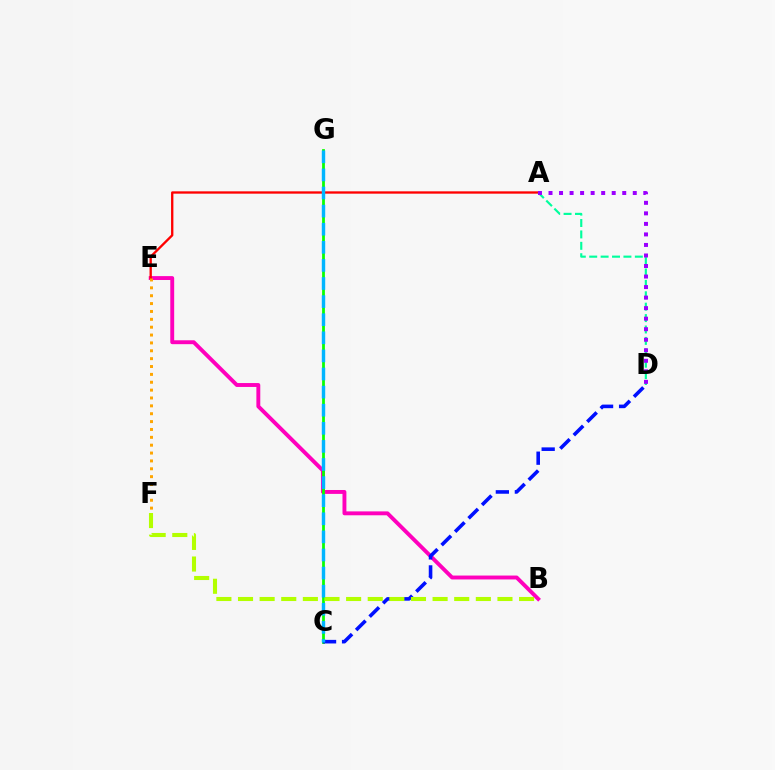{('B', 'E'): [{'color': '#ff00bd', 'line_style': 'solid', 'thickness': 2.81}], ('C', 'G'): [{'color': '#08ff00', 'line_style': 'solid', 'thickness': 1.98}, {'color': '#00b5ff', 'line_style': 'dashed', 'thickness': 2.46}], ('C', 'D'): [{'color': '#0010ff', 'line_style': 'dashed', 'thickness': 2.58}], ('A', 'E'): [{'color': '#ff0000', 'line_style': 'solid', 'thickness': 1.68}], ('A', 'D'): [{'color': '#00ff9d', 'line_style': 'dashed', 'thickness': 1.55}, {'color': '#9b00ff', 'line_style': 'dotted', 'thickness': 2.86}], ('E', 'F'): [{'color': '#ffa500', 'line_style': 'dotted', 'thickness': 2.14}], ('B', 'F'): [{'color': '#b3ff00', 'line_style': 'dashed', 'thickness': 2.94}]}